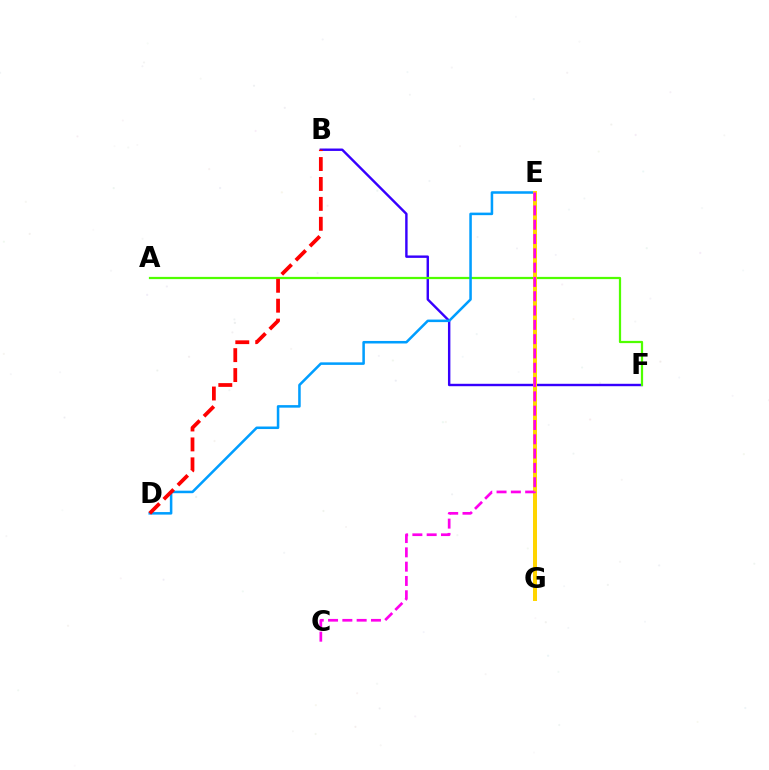{('B', 'F'): [{'color': '#3700ff', 'line_style': 'solid', 'thickness': 1.74}], ('A', 'F'): [{'color': '#4fff00', 'line_style': 'solid', 'thickness': 1.6}], ('E', 'G'): [{'color': '#00ff86', 'line_style': 'dotted', 'thickness': 1.89}, {'color': '#ffd500', 'line_style': 'solid', 'thickness': 2.88}], ('D', 'E'): [{'color': '#009eff', 'line_style': 'solid', 'thickness': 1.82}], ('B', 'D'): [{'color': '#ff0000', 'line_style': 'dashed', 'thickness': 2.71}], ('C', 'E'): [{'color': '#ff00ed', 'line_style': 'dashed', 'thickness': 1.94}]}